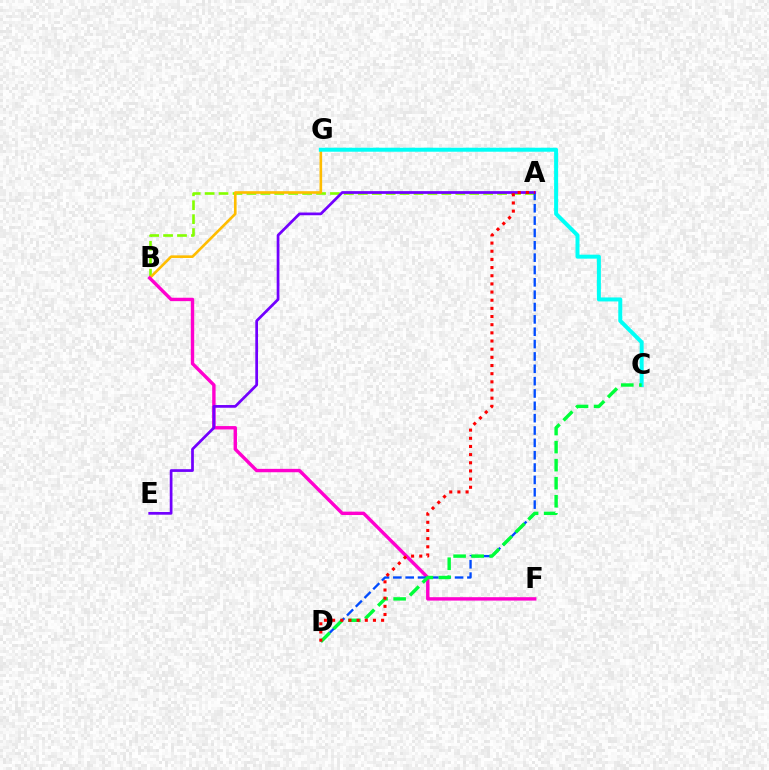{('A', 'B'): [{'color': '#84ff00', 'line_style': 'dashed', 'thickness': 1.89}], ('B', 'G'): [{'color': '#ffbd00', 'line_style': 'solid', 'thickness': 1.89}], ('B', 'F'): [{'color': '#ff00cf', 'line_style': 'solid', 'thickness': 2.45}], ('A', 'D'): [{'color': '#004bff', 'line_style': 'dashed', 'thickness': 1.68}, {'color': '#ff0000', 'line_style': 'dotted', 'thickness': 2.22}], ('A', 'E'): [{'color': '#7200ff', 'line_style': 'solid', 'thickness': 1.97}], ('C', 'G'): [{'color': '#00fff6', 'line_style': 'solid', 'thickness': 2.87}], ('C', 'D'): [{'color': '#00ff39', 'line_style': 'dashed', 'thickness': 2.45}]}